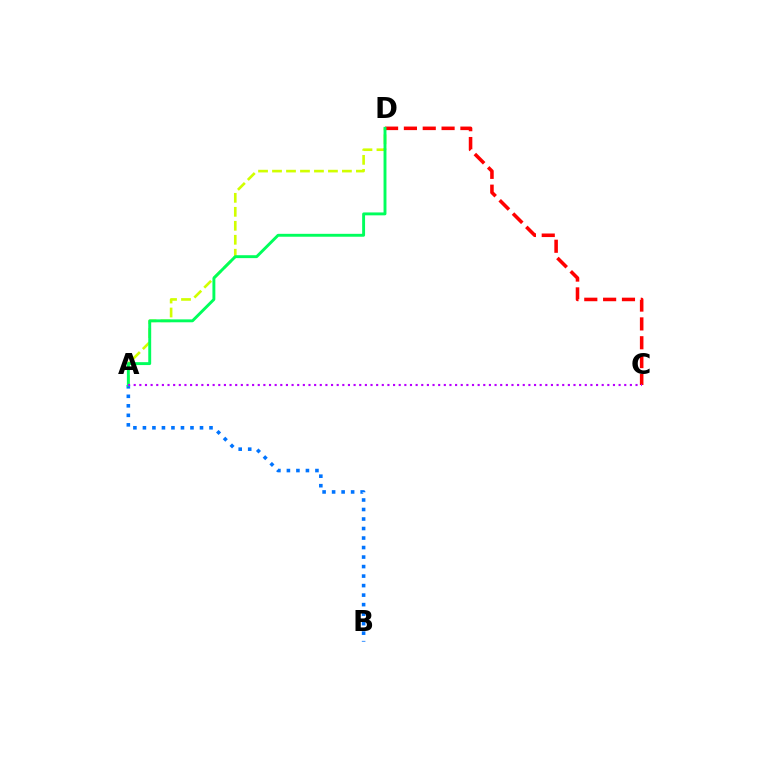{('A', 'B'): [{'color': '#0074ff', 'line_style': 'dotted', 'thickness': 2.58}], ('A', 'D'): [{'color': '#d1ff00', 'line_style': 'dashed', 'thickness': 1.9}, {'color': '#00ff5c', 'line_style': 'solid', 'thickness': 2.09}], ('C', 'D'): [{'color': '#ff0000', 'line_style': 'dashed', 'thickness': 2.56}], ('A', 'C'): [{'color': '#b900ff', 'line_style': 'dotted', 'thickness': 1.53}]}